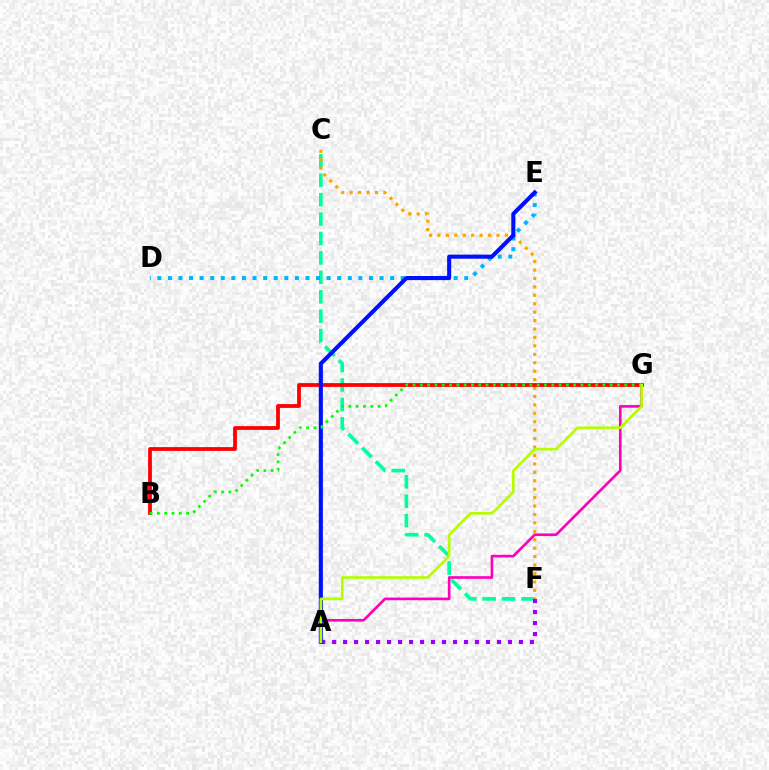{('A', 'G'): [{'color': '#ff00bd', 'line_style': 'solid', 'thickness': 1.92}, {'color': '#b3ff00', 'line_style': 'solid', 'thickness': 1.92}], ('C', 'F'): [{'color': '#00ff9d', 'line_style': 'dashed', 'thickness': 2.64}, {'color': '#ffa500', 'line_style': 'dotted', 'thickness': 2.29}], ('B', 'G'): [{'color': '#ff0000', 'line_style': 'solid', 'thickness': 2.72}, {'color': '#08ff00', 'line_style': 'dotted', 'thickness': 1.98}], ('A', 'F'): [{'color': '#9b00ff', 'line_style': 'dotted', 'thickness': 2.99}], ('D', 'E'): [{'color': '#00b5ff', 'line_style': 'dotted', 'thickness': 2.88}], ('A', 'E'): [{'color': '#0010ff', 'line_style': 'solid', 'thickness': 2.95}]}